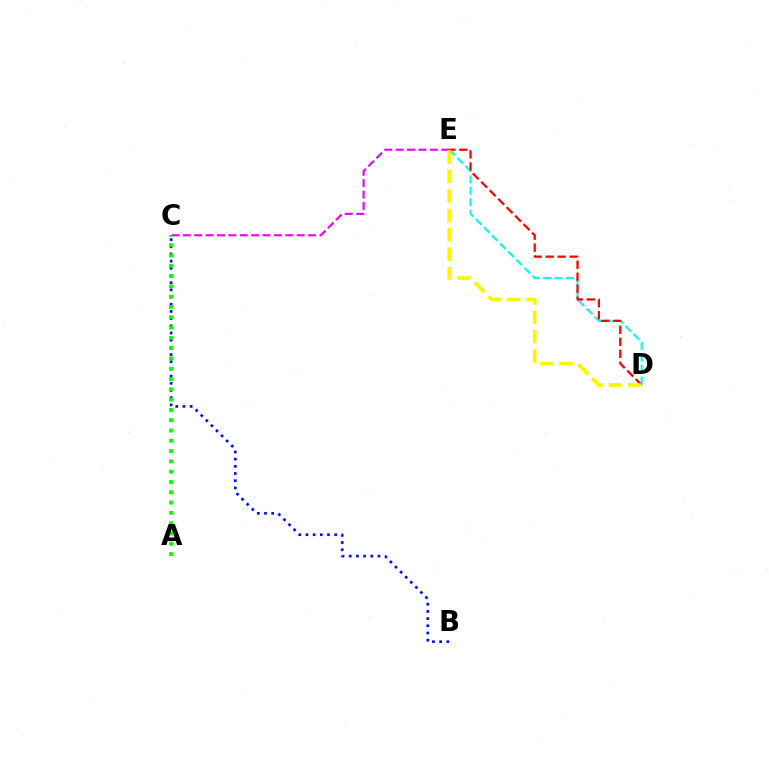{('D', 'E'): [{'color': '#00fff6', 'line_style': 'dashed', 'thickness': 1.56}, {'color': '#ff0000', 'line_style': 'dashed', 'thickness': 1.63}, {'color': '#fcf500', 'line_style': 'dashed', 'thickness': 2.64}], ('B', 'C'): [{'color': '#0010ff', 'line_style': 'dotted', 'thickness': 1.95}], ('C', 'E'): [{'color': '#ee00ff', 'line_style': 'dashed', 'thickness': 1.55}], ('A', 'C'): [{'color': '#08ff00', 'line_style': 'dotted', 'thickness': 2.8}]}